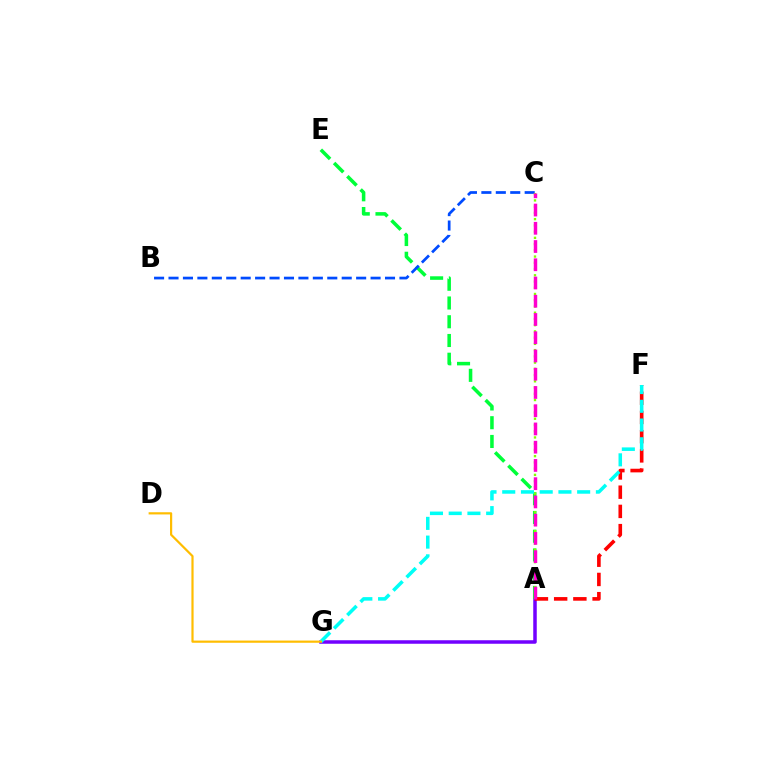{('A', 'G'): [{'color': '#7200ff', 'line_style': 'solid', 'thickness': 2.52}], ('A', 'E'): [{'color': '#00ff39', 'line_style': 'dashed', 'thickness': 2.55}], ('B', 'C'): [{'color': '#004bff', 'line_style': 'dashed', 'thickness': 1.96}], ('A', 'F'): [{'color': '#ff0000', 'line_style': 'dashed', 'thickness': 2.61}], ('A', 'C'): [{'color': '#84ff00', 'line_style': 'dotted', 'thickness': 1.69}, {'color': '#ff00cf', 'line_style': 'dashed', 'thickness': 2.48}], ('F', 'G'): [{'color': '#00fff6', 'line_style': 'dashed', 'thickness': 2.54}], ('D', 'G'): [{'color': '#ffbd00', 'line_style': 'solid', 'thickness': 1.58}]}